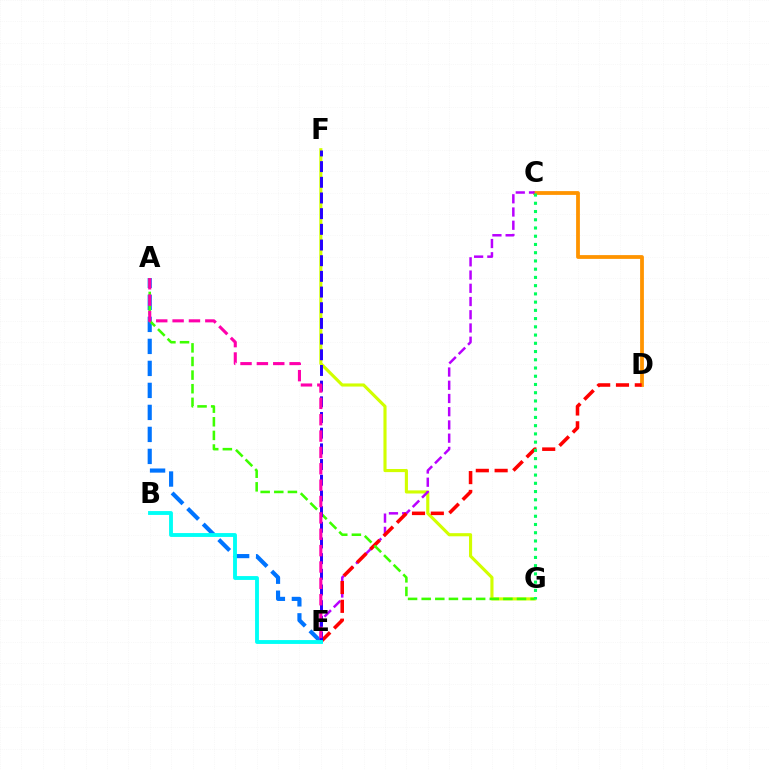{('A', 'E'): [{'color': '#0074ff', 'line_style': 'dashed', 'thickness': 2.99}, {'color': '#ff00ac', 'line_style': 'dashed', 'thickness': 2.22}], ('C', 'D'): [{'color': '#ff9400', 'line_style': 'solid', 'thickness': 2.73}], ('F', 'G'): [{'color': '#d1ff00', 'line_style': 'solid', 'thickness': 2.25}], ('C', 'E'): [{'color': '#b900ff', 'line_style': 'dashed', 'thickness': 1.8}], ('D', 'E'): [{'color': '#ff0000', 'line_style': 'dashed', 'thickness': 2.56}], ('A', 'G'): [{'color': '#3dff00', 'line_style': 'dashed', 'thickness': 1.85}], ('E', 'F'): [{'color': '#2500ff', 'line_style': 'dashed', 'thickness': 2.13}], ('B', 'E'): [{'color': '#00fff6', 'line_style': 'solid', 'thickness': 2.78}], ('C', 'G'): [{'color': '#00ff5c', 'line_style': 'dotted', 'thickness': 2.24}]}